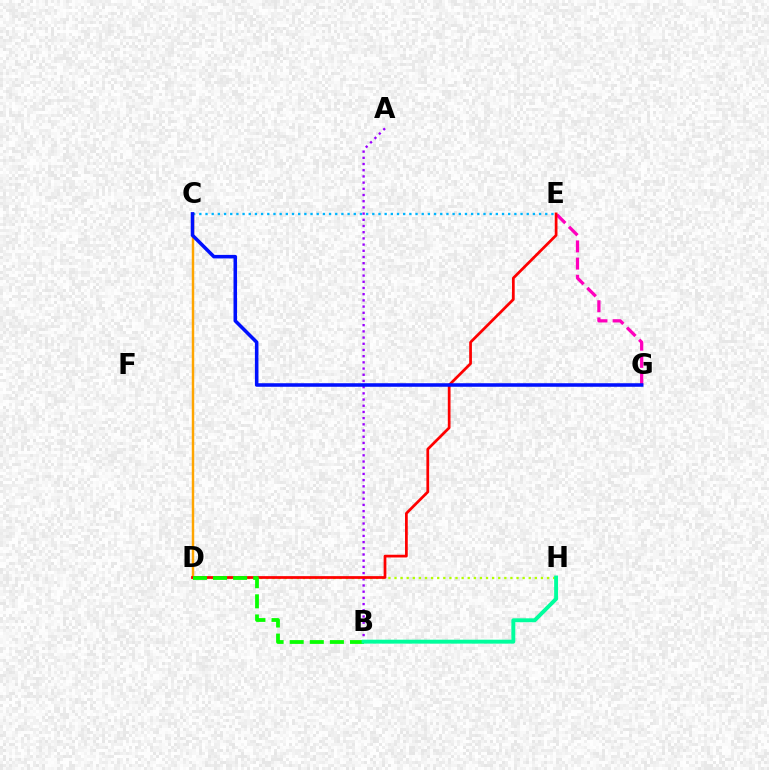{('C', 'E'): [{'color': '#00b5ff', 'line_style': 'dotted', 'thickness': 1.68}], ('C', 'D'): [{'color': '#ffa500', 'line_style': 'solid', 'thickness': 1.76}], ('D', 'H'): [{'color': '#b3ff00', 'line_style': 'dotted', 'thickness': 1.66}], ('E', 'G'): [{'color': '#ff00bd', 'line_style': 'dashed', 'thickness': 2.33}], ('A', 'B'): [{'color': '#9b00ff', 'line_style': 'dotted', 'thickness': 1.68}], ('D', 'E'): [{'color': '#ff0000', 'line_style': 'solid', 'thickness': 1.97}], ('B', 'D'): [{'color': '#08ff00', 'line_style': 'dashed', 'thickness': 2.73}], ('B', 'H'): [{'color': '#00ff9d', 'line_style': 'solid', 'thickness': 2.82}], ('C', 'G'): [{'color': '#0010ff', 'line_style': 'solid', 'thickness': 2.55}]}